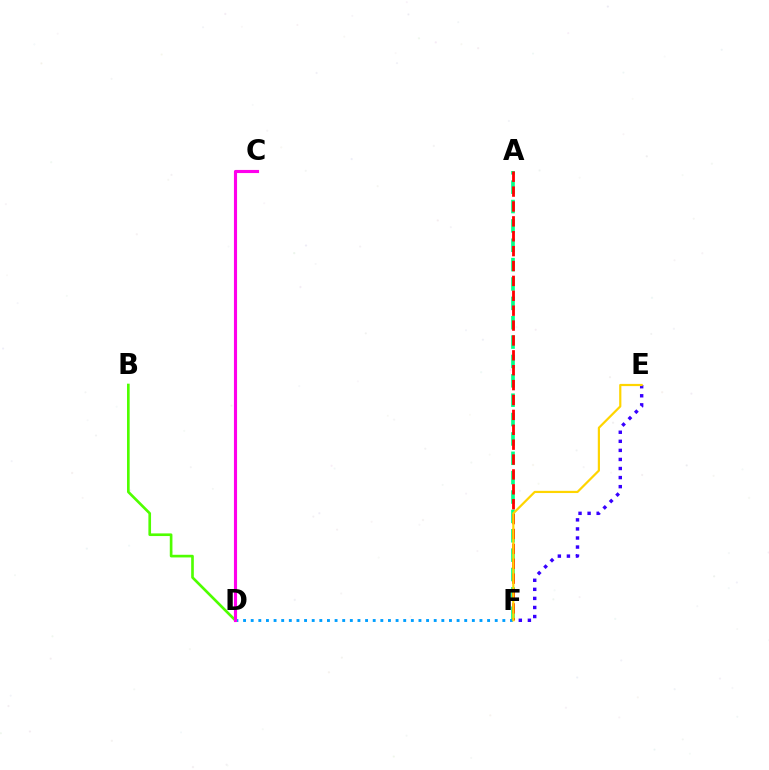{('A', 'F'): [{'color': '#00ff86', 'line_style': 'dashed', 'thickness': 2.63}, {'color': '#ff0000', 'line_style': 'dashed', 'thickness': 2.02}], ('D', 'F'): [{'color': '#009eff', 'line_style': 'dotted', 'thickness': 2.07}], ('E', 'F'): [{'color': '#3700ff', 'line_style': 'dotted', 'thickness': 2.46}, {'color': '#ffd500', 'line_style': 'solid', 'thickness': 1.58}], ('B', 'D'): [{'color': '#4fff00', 'line_style': 'solid', 'thickness': 1.91}], ('C', 'D'): [{'color': '#ff00ed', 'line_style': 'solid', 'thickness': 2.25}]}